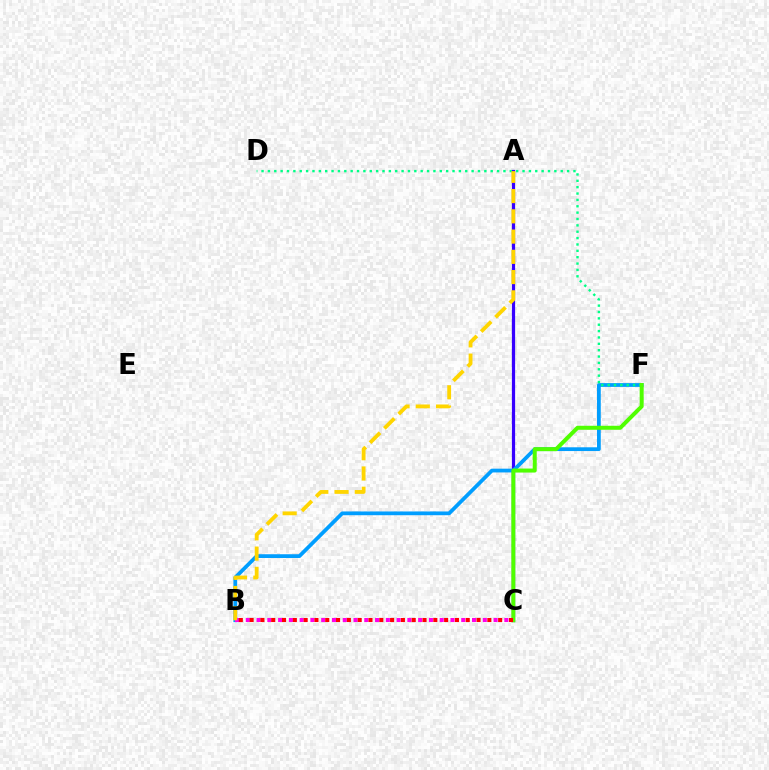{('A', 'C'): [{'color': '#3700ff', 'line_style': 'solid', 'thickness': 2.32}], ('B', 'F'): [{'color': '#009eff', 'line_style': 'solid', 'thickness': 2.71}], ('B', 'C'): [{'color': '#ff00ed', 'line_style': 'dotted', 'thickness': 2.93}, {'color': '#ff0000', 'line_style': 'dotted', 'thickness': 2.94}], ('D', 'F'): [{'color': '#00ff86', 'line_style': 'dotted', 'thickness': 1.73}], ('A', 'B'): [{'color': '#ffd500', 'line_style': 'dashed', 'thickness': 2.75}], ('C', 'F'): [{'color': '#4fff00', 'line_style': 'solid', 'thickness': 2.88}]}